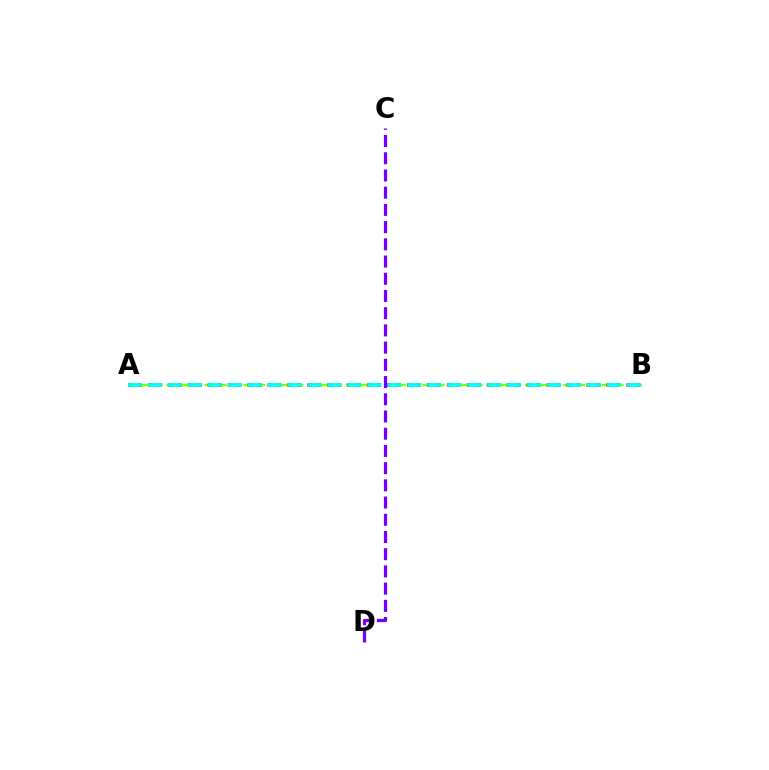{('A', 'B'): [{'color': '#84ff00', 'line_style': 'dashed', 'thickness': 1.74}, {'color': '#ff0000', 'line_style': 'dotted', 'thickness': 2.71}, {'color': '#00fff6', 'line_style': 'dashed', 'thickness': 2.71}], ('C', 'D'): [{'color': '#7200ff', 'line_style': 'dashed', 'thickness': 2.34}]}